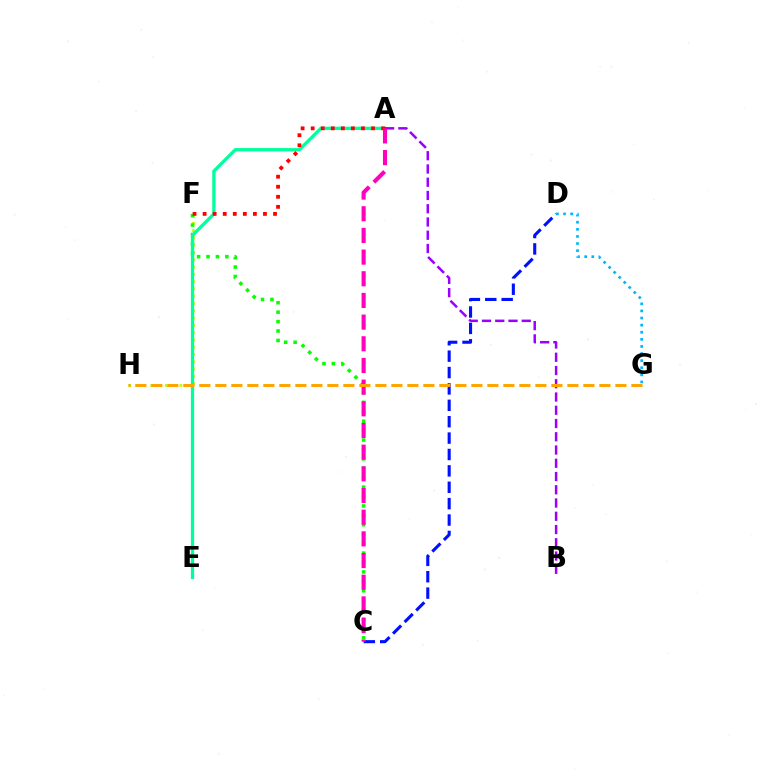{('F', 'H'): [{'color': '#b3ff00', 'line_style': 'dotted', 'thickness': 1.98}], ('C', 'F'): [{'color': '#08ff00', 'line_style': 'dotted', 'thickness': 2.56}], ('C', 'D'): [{'color': '#0010ff', 'line_style': 'dashed', 'thickness': 2.23}], ('A', 'E'): [{'color': '#00ff9d', 'line_style': 'solid', 'thickness': 2.36}], ('D', 'G'): [{'color': '#00b5ff', 'line_style': 'dotted', 'thickness': 1.93}], ('A', 'B'): [{'color': '#9b00ff', 'line_style': 'dashed', 'thickness': 1.8}], ('A', 'F'): [{'color': '#ff0000', 'line_style': 'dotted', 'thickness': 2.73}], ('A', 'C'): [{'color': '#ff00bd', 'line_style': 'dashed', 'thickness': 2.94}], ('G', 'H'): [{'color': '#ffa500', 'line_style': 'dashed', 'thickness': 2.17}]}